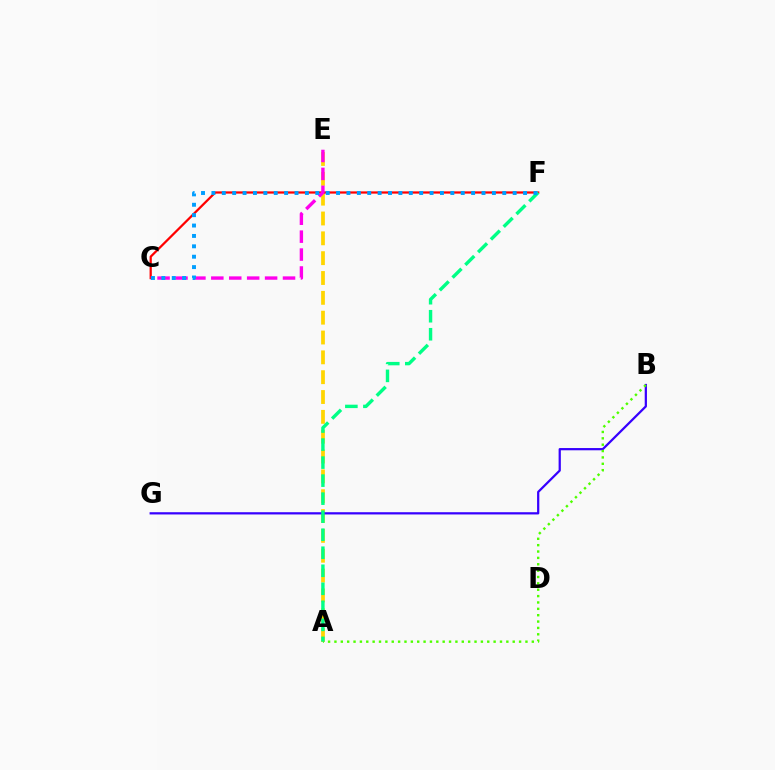{('A', 'E'): [{'color': '#ffd500', 'line_style': 'dashed', 'thickness': 2.69}], ('C', 'F'): [{'color': '#ff0000', 'line_style': 'solid', 'thickness': 1.61}, {'color': '#009eff', 'line_style': 'dotted', 'thickness': 2.82}], ('B', 'G'): [{'color': '#3700ff', 'line_style': 'solid', 'thickness': 1.61}], ('A', 'B'): [{'color': '#4fff00', 'line_style': 'dotted', 'thickness': 1.73}], ('C', 'E'): [{'color': '#ff00ed', 'line_style': 'dashed', 'thickness': 2.44}], ('A', 'F'): [{'color': '#00ff86', 'line_style': 'dashed', 'thickness': 2.45}]}